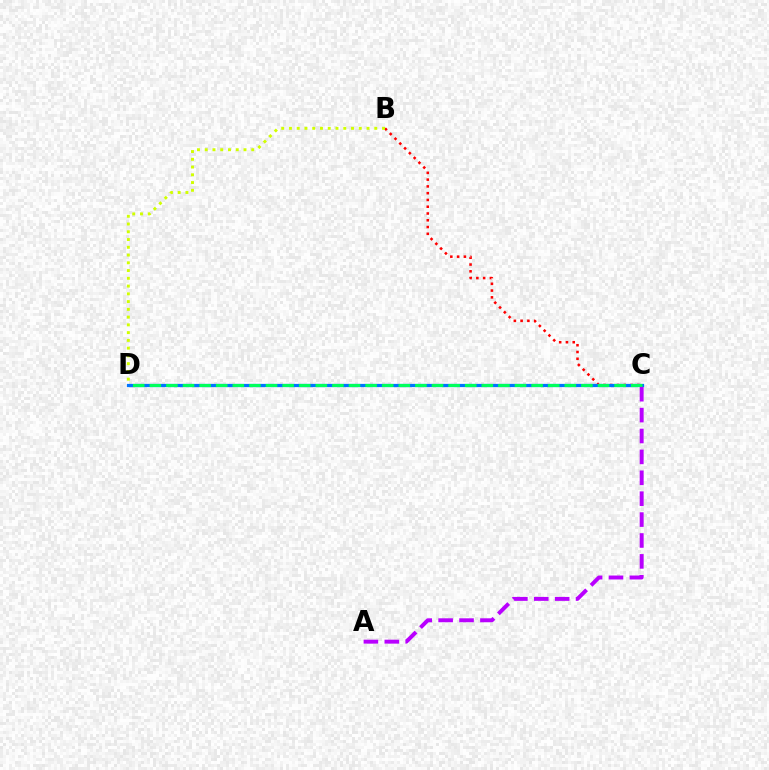{('B', 'C'): [{'color': '#ff0000', 'line_style': 'dotted', 'thickness': 1.84}], ('C', 'D'): [{'color': '#0074ff', 'line_style': 'solid', 'thickness': 2.33}, {'color': '#00ff5c', 'line_style': 'dashed', 'thickness': 2.26}], ('B', 'D'): [{'color': '#d1ff00', 'line_style': 'dotted', 'thickness': 2.11}], ('A', 'C'): [{'color': '#b900ff', 'line_style': 'dashed', 'thickness': 2.84}]}